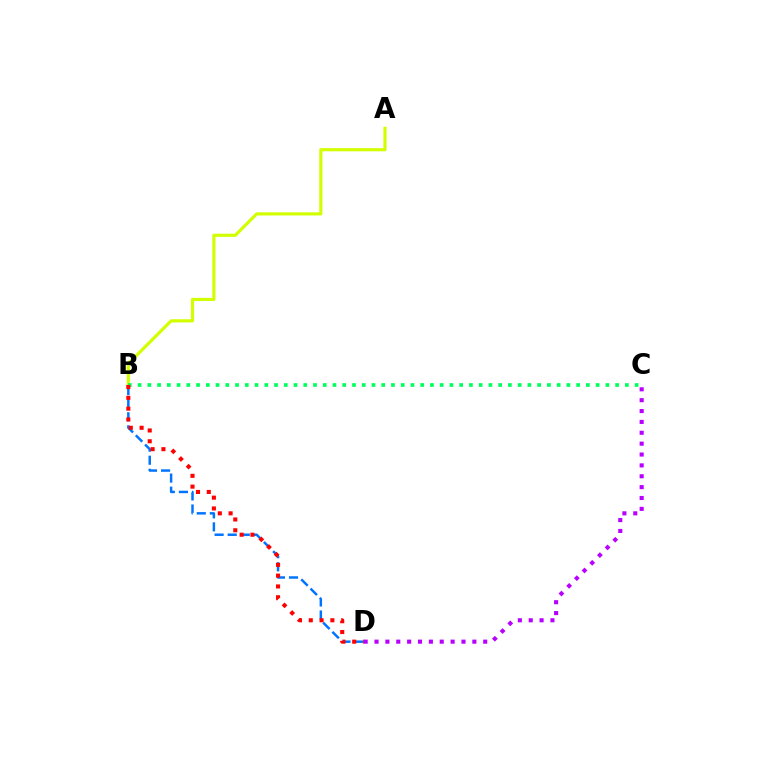{('C', 'D'): [{'color': '#b900ff', 'line_style': 'dotted', 'thickness': 2.95}], ('A', 'B'): [{'color': '#d1ff00', 'line_style': 'solid', 'thickness': 2.28}], ('B', 'D'): [{'color': '#0074ff', 'line_style': 'dashed', 'thickness': 1.78}, {'color': '#ff0000', 'line_style': 'dotted', 'thickness': 2.93}], ('B', 'C'): [{'color': '#00ff5c', 'line_style': 'dotted', 'thickness': 2.65}]}